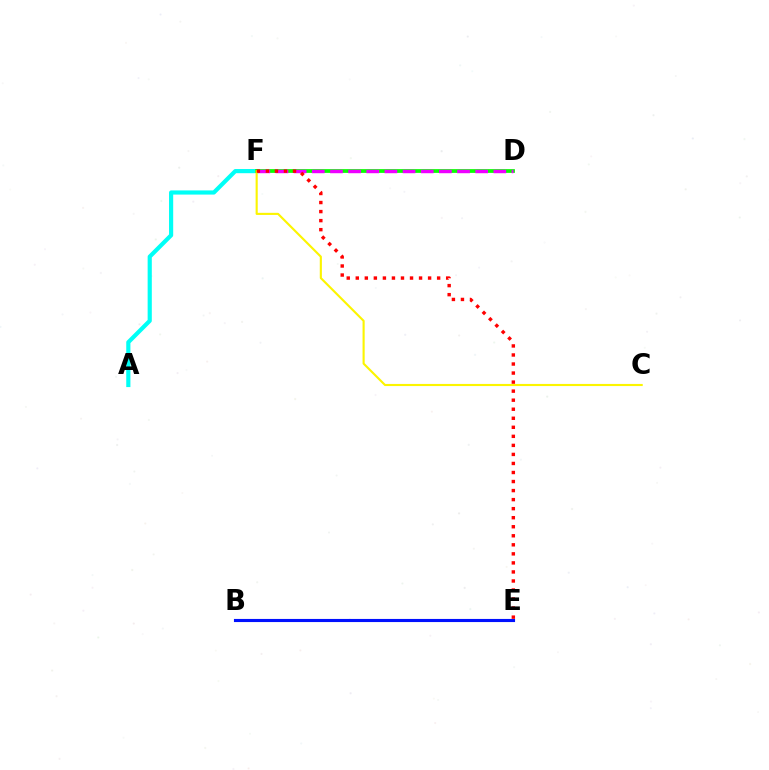{('A', 'F'): [{'color': '#00fff6', 'line_style': 'solid', 'thickness': 3.0}], ('B', 'E'): [{'color': '#0010ff', 'line_style': 'solid', 'thickness': 2.25}], ('D', 'F'): [{'color': '#08ff00', 'line_style': 'solid', 'thickness': 2.7}, {'color': '#ee00ff', 'line_style': 'dashed', 'thickness': 2.47}], ('C', 'F'): [{'color': '#fcf500', 'line_style': 'solid', 'thickness': 1.53}], ('E', 'F'): [{'color': '#ff0000', 'line_style': 'dotted', 'thickness': 2.46}]}